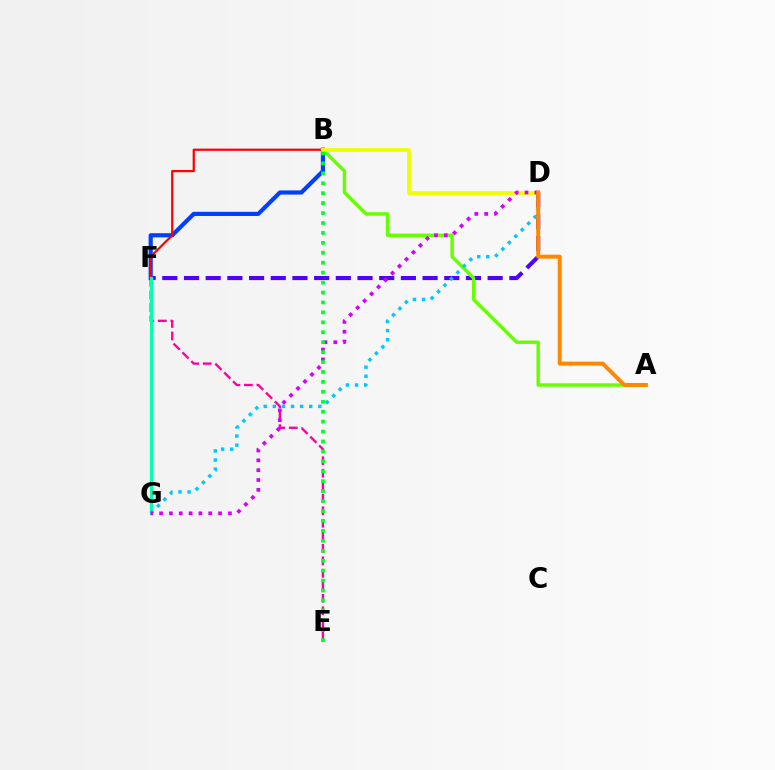{('E', 'F'): [{'color': '#ff00a0', 'line_style': 'dashed', 'thickness': 1.7}], ('D', 'F'): [{'color': '#4f00ff', 'line_style': 'dashed', 'thickness': 2.95}], ('B', 'F'): [{'color': '#003fff', 'line_style': 'solid', 'thickness': 3.0}, {'color': '#ff0000', 'line_style': 'solid', 'thickness': 1.59}], ('A', 'B'): [{'color': '#66ff00', 'line_style': 'solid', 'thickness': 2.45}], ('F', 'G'): [{'color': '#00ffaf', 'line_style': 'solid', 'thickness': 2.35}], ('B', 'D'): [{'color': '#eeff00', 'line_style': 'solid', 'thickness': 2.74}], ('D', 'G'): [{'color': '#00c7ff', 'line_style': 'dotted', 'thickness': 2.47}, {'color': '#d600ff', 'line_style': 'dotted', 'thickness': 2.67}], ('B', 'E'): [{'color': '#00ff27', 'line_style': 'dotted', 'thickness': 2.7}], ('A', 'D'): [{'color': '#ff8800', 'line_style': 'solid', 'thickness': 2.86}]}